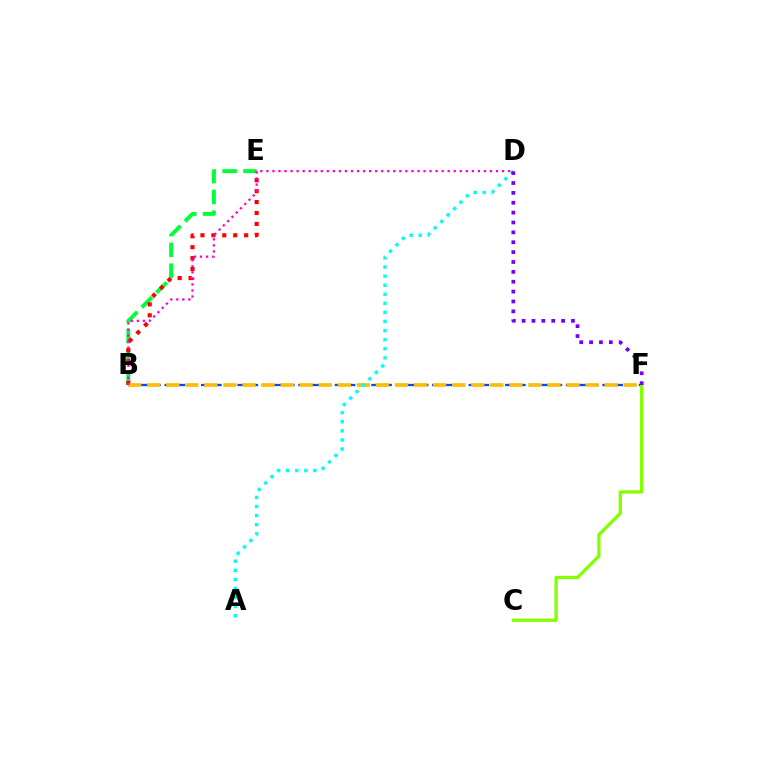{('B', 'E'): [{'color': '#00ff39', 'line_style': 'dashed', 'thickness': 2.82}, {'color': '#ff0000', 'line_style': 'dotted', 'thickness': 2.97}], ('B', 'F'): [{'color': '#004bff', 'line_style': 'dashed', 'thickness': 1.65}, {'color': '#ffbd00', 'line_style': 'dashed', 'thickness': 2.59}], ('C', 'F'): [{'color': '#84ff00', 'line_style': 'solid', 'thickness': 2.37}], ('B', 'D'): [{'color': '#ff00cf', 'line_style': 'dotted', 'thickness': 1.64}], ('A', 'D'): [{'color': '#00fff6', 'line_style': 'dotted', 'thickness': 2.47}], ('D', 'F'): [{'color': '#7200ff', 'line_style': 'dotted', 'thickness': 2.68}]}